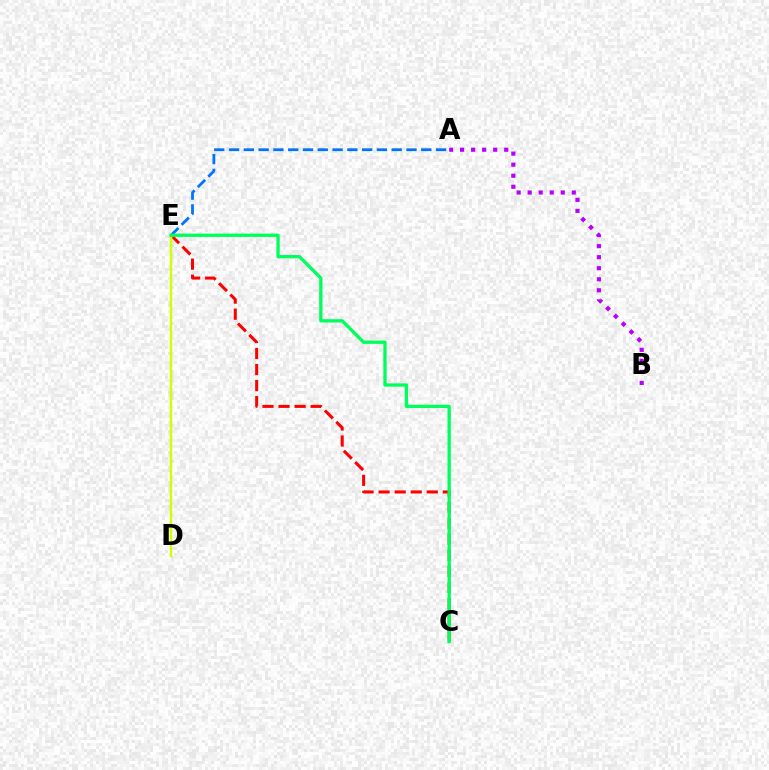{('A', 'B'): [{'color': '#b900ff', 'line_style': 'dotted', 'thickness': 3.0}], ('A', 'E'): [{'color': '#0074ff', 'line_style': 'dashed', 'thickness': 2.01}], ('C', 'E'): [{'color': '#ff0000', 'line_style': 'dashed', 'thickness': 2.18}, {'color': '#00ff5c', 'line_style': 'solid', 'thickness': 2.38}], ('D', 'E'): [{'color': '#d1ff00', 'line_style': 'solid', 'thickness': 1.77}]}